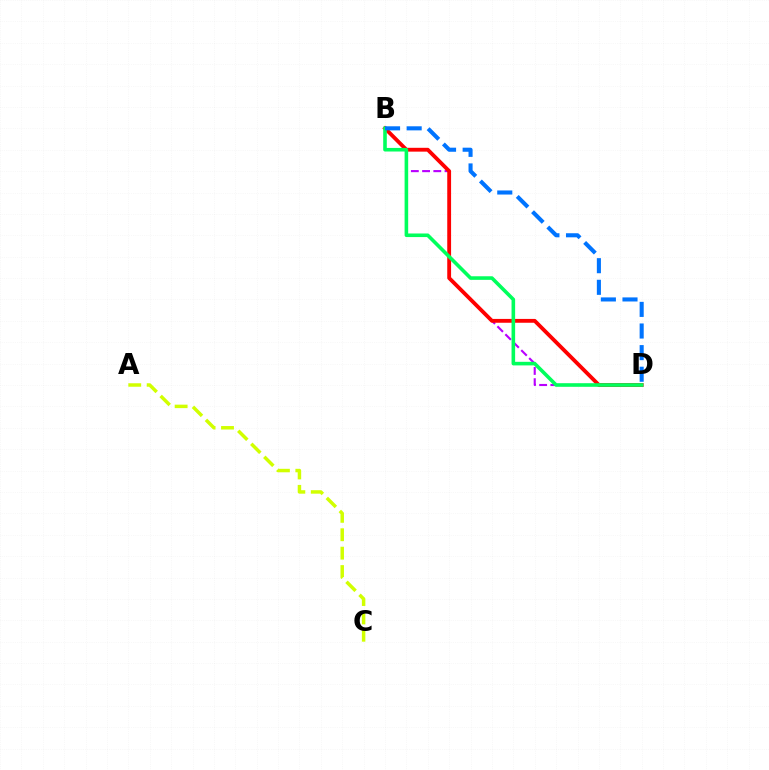{('B', 'D'): [{'color': '#b900ff', 'line_style': 'dashed', 'thickness': 1.53}, {'color': '#ff0000', 'line_style': 'solid', 'thickness': 2.76}, {'color': '#00ff5c', 'line_style': 'solid', 'thickness': 2.59}, {'color': '#0074ff', 'line_style': 'dashed', 'thickness': 2.94}], ('A', 'C'): [{'color': '#d1ff00', 'line_style': 'dashed', 'thickness': 2.5}]}